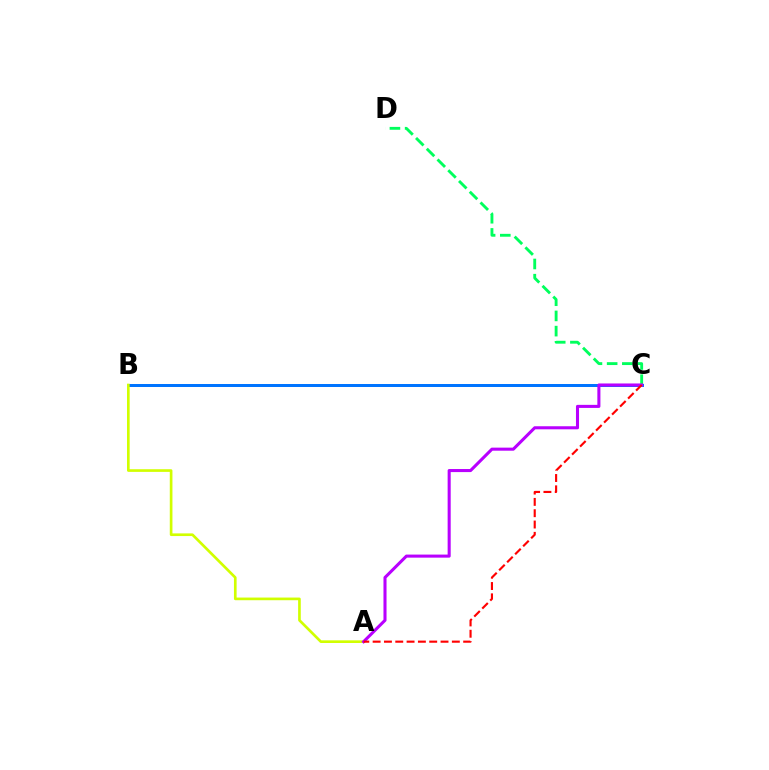{('C', 'D'): [{'color': '#00ff5c', 'line_style': 'dashed', 'thickness': 2.06}], ('B', 'C'): [{'color': '#0074ff', 'line_style': 'solid', 'thickness': 2.15}], ('A', 'B'): [{'color': '#d1ff00', 'line_style': 'solid', 'thickness': 1.92}], ('A', 'C'): [{'color': '#b900ff', 'line_style': 'solid', 'thickness': 2.21}, {'color': '#ff0000', 'line_style': 'dashed', 'thickness': 1.54}]}